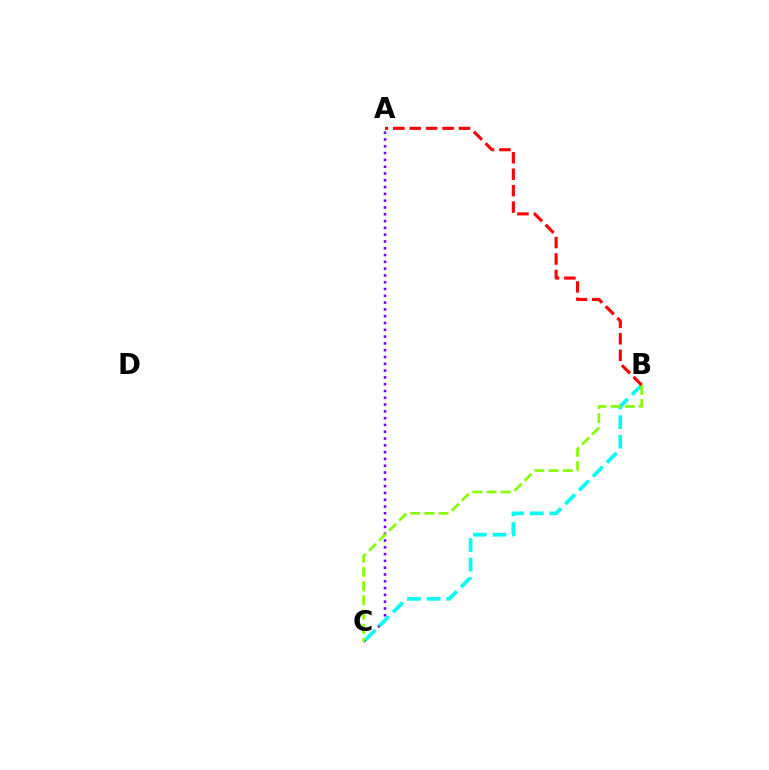{('A', 'C'): [{'color': '#7200ff', 'line_style': 'dotted', 'thickness': 1.85}], ('B', 'C'): [{'color': '#00fff6', 'line_style': 'dashed', 'thickness': 2.66}, {'color': '#84ff00', 'line_style': 'dashed', 'thickness': 1.93}], ('A', 'B'): [{'color': '#ff0000', 'line_style': 'dashed', 'thickness': 2.23}]}